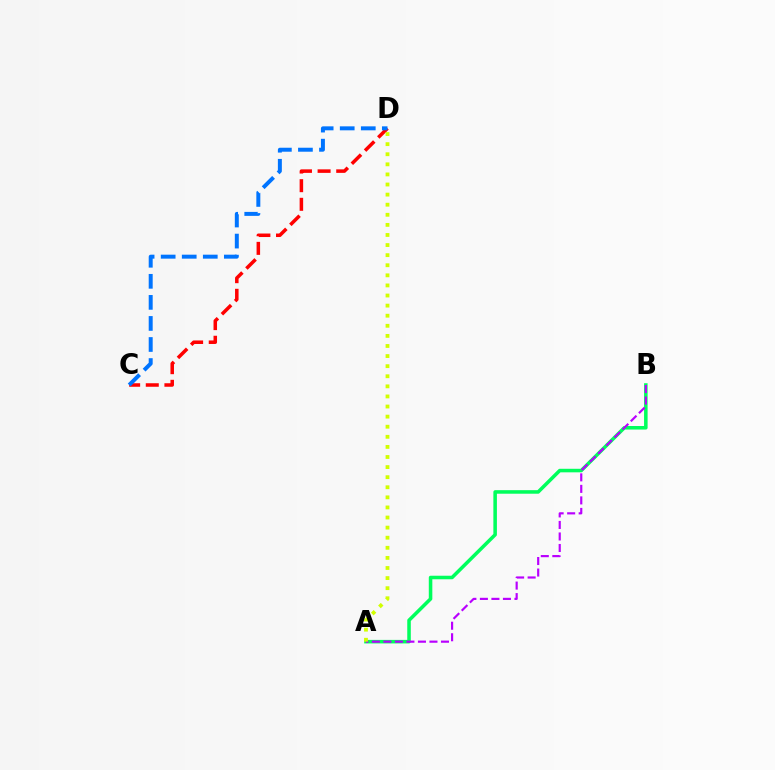{('C', 'D'): [{'color': '#ff0000', 'line_style': 'dashed', 'thickness': 2.53}, {'color': '#0074ff', 'line_style': 'dashed', 'thickness': 2.86}], ('A', 'B'): [{'color': '#00ff5c', 'line_style': 'solid', 'thickness': 2.55}, {'color': '#b900ff', 'line_style': 'dashed', 'thickness': 1.57}], ('A', 'D'): [{'color': '#d1ff00', 'line_style': 'dotted', 'thickness': 2.74}]}